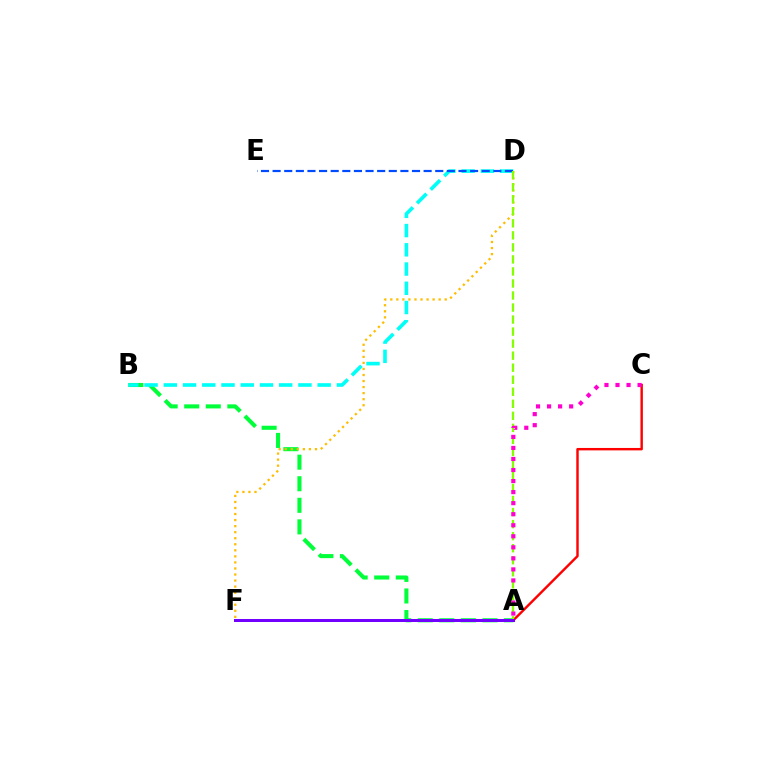{('A', 'B'): [{'color': '#00ff39', 'line_style': 'dashed', 'thickness': 2.93}], ('B', 'D'): [{'color': '#00fff6', 'line_style': 'dashed', 'thickness': 2.61}], ('D', 'F'): [{'color': '#ffbd00', 'line_style': 'dotted', 'thickness': 1.64}], ('D', 'E'): [{'color': '#004bff', 'line_style': 'dashed', 'thickness': 1.58}], ('A', 'C'): [{'color': '#ff0000', 'line_style': 'solid', 'thickness': 1.74}, {'color': '#ff00cf', 'line_style': 'dotted', 'thickness': 3.0}], ('A', 'D'): [{'color': '#84ff00', 'line_style': 'dashed', 'thickness': 1.63}], ('A', 'F'): [{'color': '#7200ff', 'line_style': 'solid', 'thickness': 2.16}]}